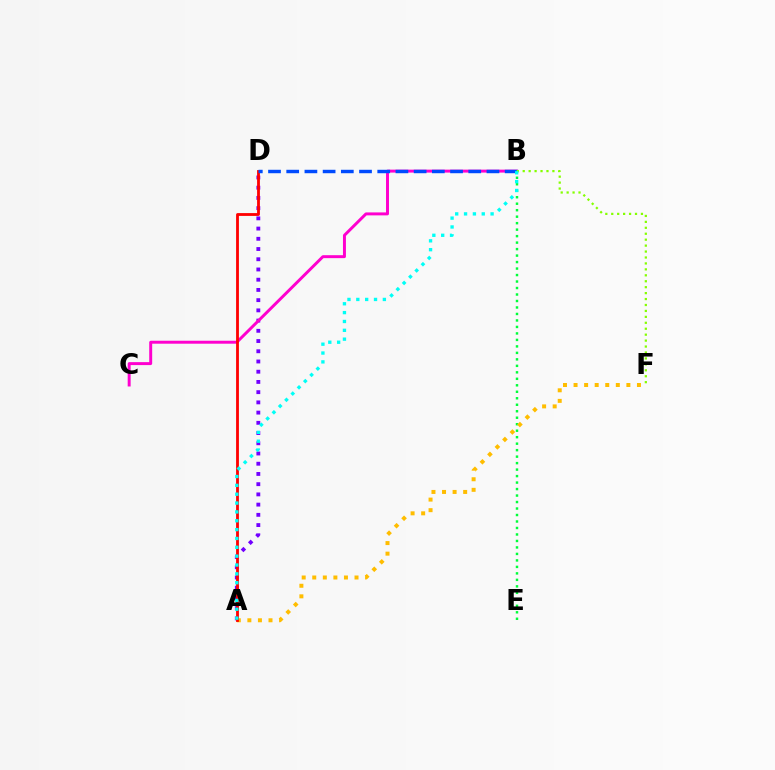{('B', 'E'): [{'color': '#00ff39', 'line_style': 'dotted', 'thickness': 1.76}], ('A', 'D'): [{'color': '#7200ff', 'line_style': 'dotted', 'thickness': 2.78}, {'color': '#ff0000', 'line_style': 'solid', 'thickness': 2.03}], ('B', 'C'): [{'color': '#ff00cf', 'line_style': 'solid', 'thickness': 2.13}], ('A', 'F'): [{'color': '#ffbd00', 'line_style': 'dotted', 'thickness': 2.87}], ('B', 'D'): [{'color': '#004bff', 'line_style': 'dashed', 'thickness': 2.47}], ('B', 'F'): [{'color': '#84ff00', 'line_style': 'dotted', 'thickness': 1.61}], ('A', 'B'): [{'color': '#00fff6', 'line_style': 'dotted', 'thickness': 2.4}]}